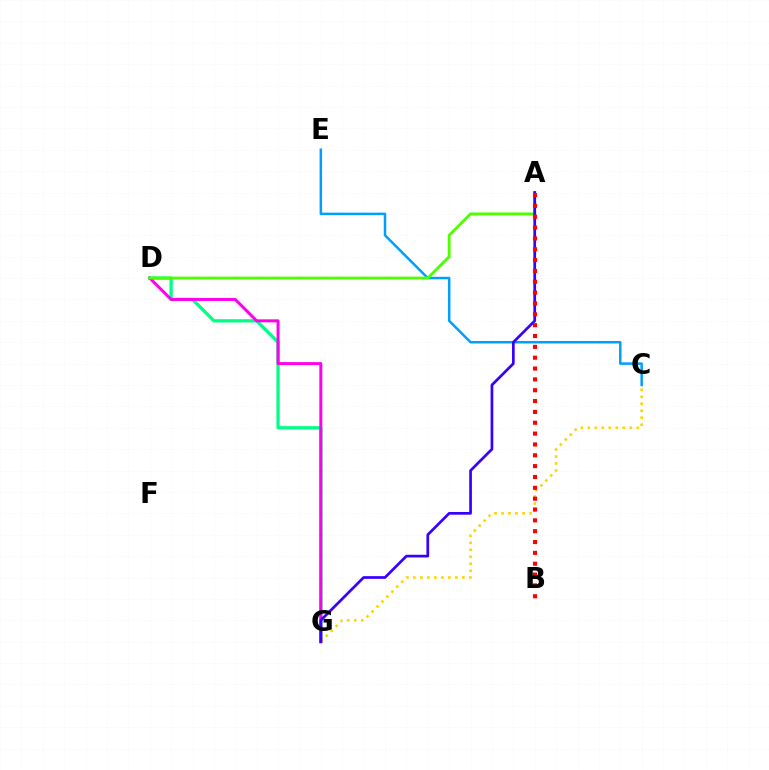{('D', 'G'): [{'color': '#00ff86', 'line_style': 'solid', 'thickness': 2.36}, {'color': '#ff00ed', 'line_style': 'solid', 'thickness': 2.15}], ('C', 'G'): [{'color': '#ffd500', 'line_style': 'dotted', 'thickness': 1.9}], ('C', 'E'): [{'color': '#009eff', 'line_style': 'solid', 'thickness': 1.8}], ('A', 'D'): [{'color': '#4fff00', 'line_style': 'solid', 'thickness': 2.06}], ('A', 'G'): [{'color': '#3700ff', 'line_style': 'solid', 'thickness': 1.95}], ('A', 'B'): [{'color': '#ff0000', 'line_style': 'dotted', 'thickness': 2.95}]}